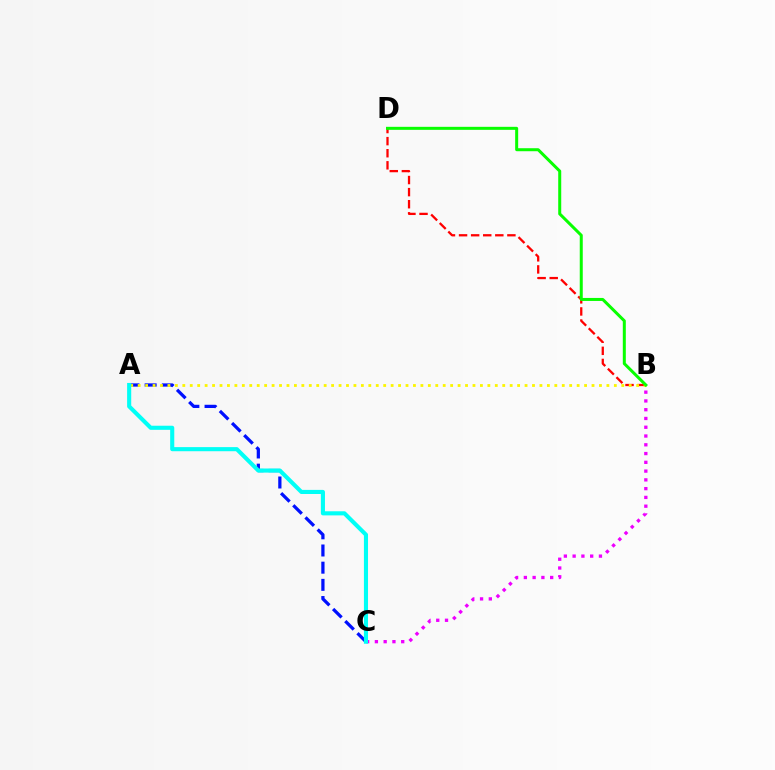{('B', 'D'): [{'color': '#ff0000', 'line_style': 'dashed', 'thickness': 1.64}, {'color': '#08ff00', 'line_style': 'solid', 'thickness': 2.17}], ('A', 'C'): [{'color': '#0010ff', 'line_style': 'dashed', 'thickness': 2.33}, {'color': '#00fff6', 'line_style': 'solid', 'thickness': 2.95}], ('B', 'C'): [{'color': '#ee00ff', 'line_style': 'dotted', 'thickness': 2.38}], ('A', 'B'): [{'color': '#fcf500', 'line_style': 'dotted', 'thickness': 2.02}]}